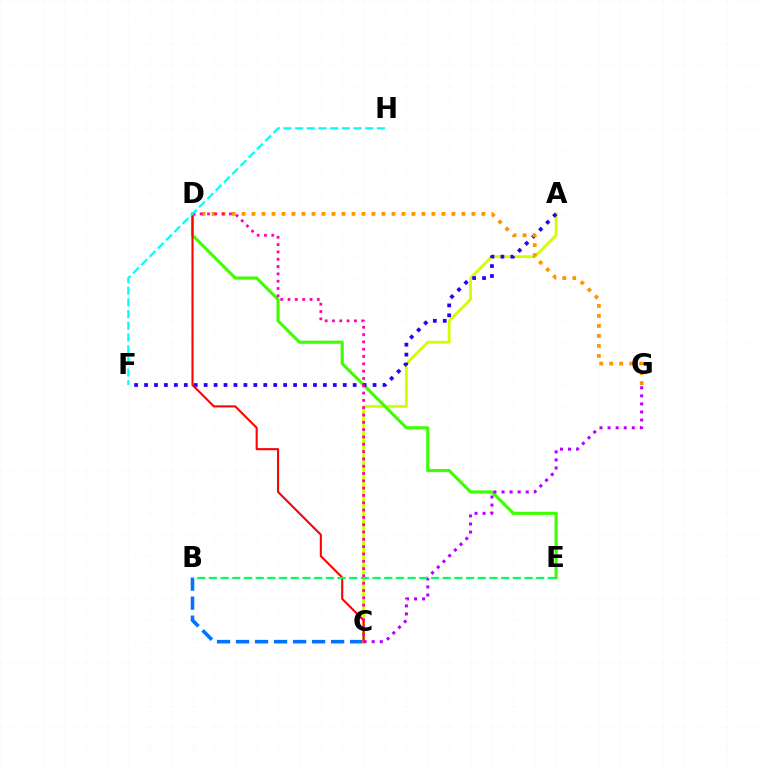{('B', 'C'): [{'color': '#0074ff', 'line_style': 'dashed', 'thickness': 2.58}], ('A', 'C'): [{'color': '#d1ff00', 'line_style': 'solid', 'thickness': 2.05}], ('D', 'E'): [{'color': '#3dff00', 'line_style': 'solid', 'thickness': 2.25}], ('A', 'F'): [{'color': '#2500ff', 'line_style': 'dotted', 'thickness': 2.7}], ('C', 'G'): [{'color': '#b900ff', 'line_style': 'dotted', 'thickness': 2.19}], ('D', 'G'): [{'color': '#ff9400', 'line_style': 'dotted', 'thickness': 2.72}], ('C', 'D'): [{'color': '#ff0000', 'line_style': 'solid', 'thickness': 1.5}, {'color': '#ff00ac', 'line_style': 'dotted', 'thickness': 1.99}], ('F', 'H'): [{'color': '#00fff6', 'line_style': 'dashed', 'thickness': 1.59}], ('B', 'E'): [{'color': '#00ff5c', 'line_style': 'dashed', 'thickness': 1.59}]}